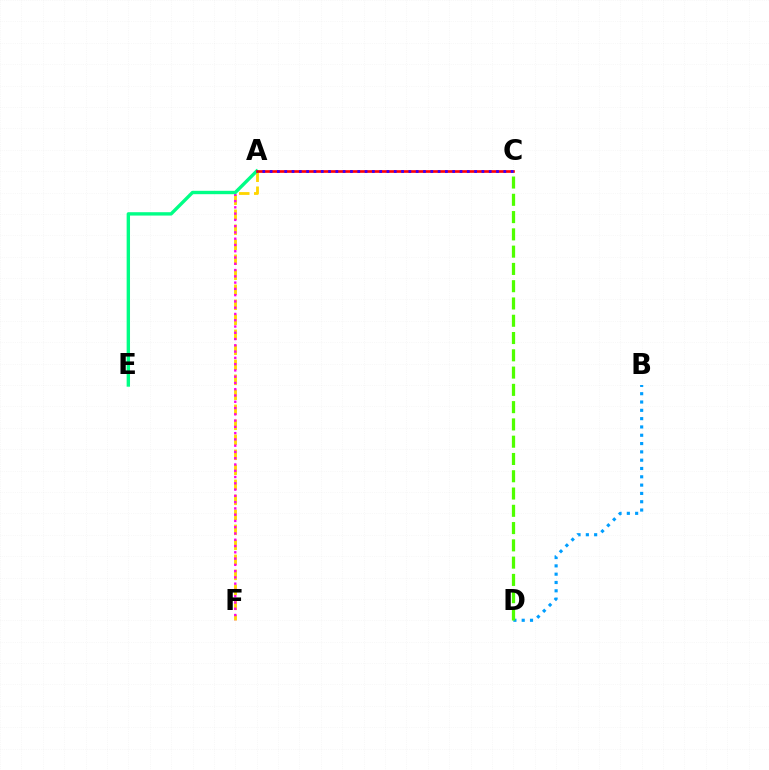{('B', 'D'): [{'color': '#009eff', 'line_style': 'dotted', 'thickness': 2.26}], ('A', 'F'): [{'color': '#ffd500', 'line_style': 'dashed', 'thickness': 2.04}, {'color': '#ff00ed', 'line_style': 'dotted', 'thickness': 1.7}], ('C', 'D'): [{'color': '#4fff00', 'line_style': 'dashed', 'thickness': 2.35}], ('A', 'E'): [{'color': '#00ff86', 'line_style': 'solid', 'thickness': 2.43}], ('A', 'C'): [{'color': '#ff0000', 'line_style': 'solid', 'thickness': 1.91}, {'color': '#3700ff', 'line_style': 'dotted', 'thickness': 1.98}]}